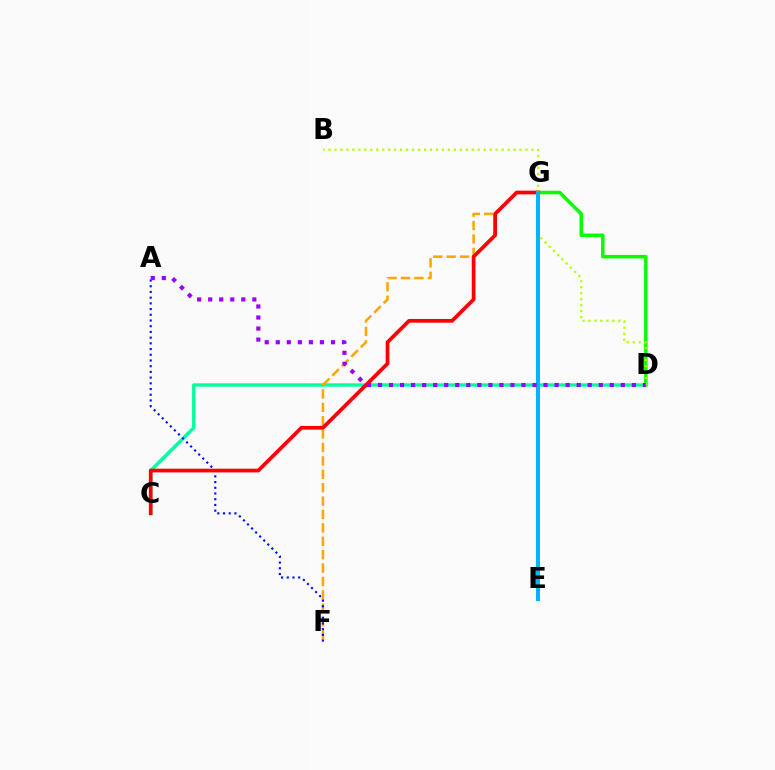{('D', 'G'): [{'color': '#08ff00', 'line_style': 'solid', 'thickness': 2.52}], ('E', 'G'): [{'color': '#ff00bd', 'line_style': 'solid', 'thickness': 1.75}, {'color': '#00b5ff', 'line_style': 'solid', 'thickness': 2.89}], ('C', 'D'): [{'color': '#00ff9d', 'line_style': 'solid', 'thickness': 2.42}], ('B', 'D'): [{'color': '#b3ff00', 'line_style': 'dotted', 'thickness': 1.62}], ('F', 'G'): [{'color': '#ffa500', 'line_style': 'dashed', 'thickness': 1.82}], ('A', 'F'): [{'color': '#0010ff', 'line_style': 'dotted', 'thickness': 1.55}], ('C', 'G'): [{'color': '#ff0000', 'line_style': 'solid', 'thickness': 2.68}], ('A', 'D'): [{'color': '#9b00ff', 'line_style': 'dotted', 'thickness': 3.0}]}